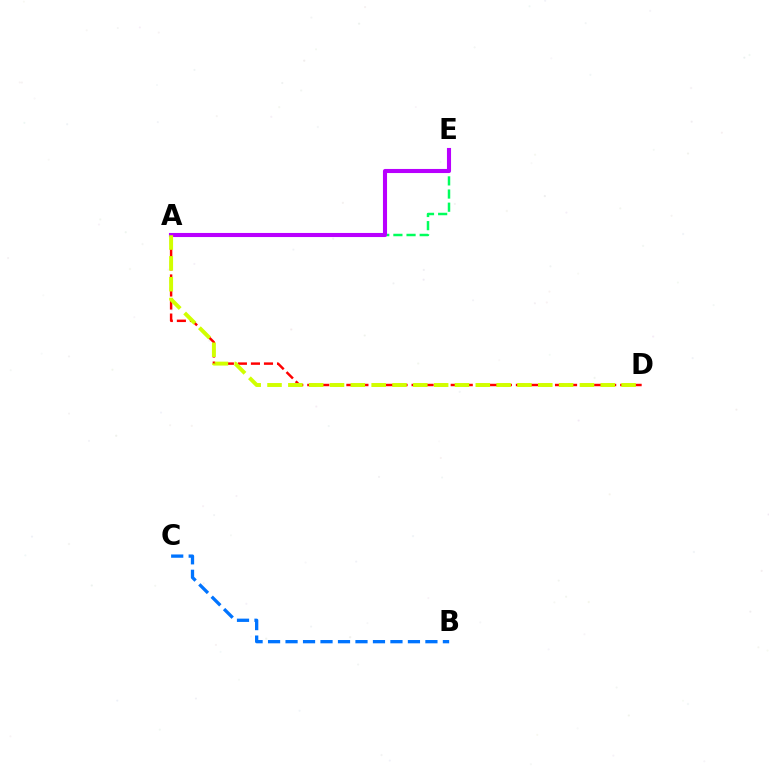{('B', 'C'): [{'color': '#0074ff', 'line_style': 'dashed', 'thickness': 2.38}], ('A', 'D'): [{'color': '#ff0000', 'line_style': 'dashed', 'thickness': 1.77}, {'color': '#d1ff00', 'line_style': 'dashed', 'thickness': 2.83}], ('A', 'E'): [{'color': '#00ff5c', 'line_style': 'dashed', 'thickness': 1.79}, {'color': '#b900ff', 'line_style': 'solid', 'thickness': 2.94}]}